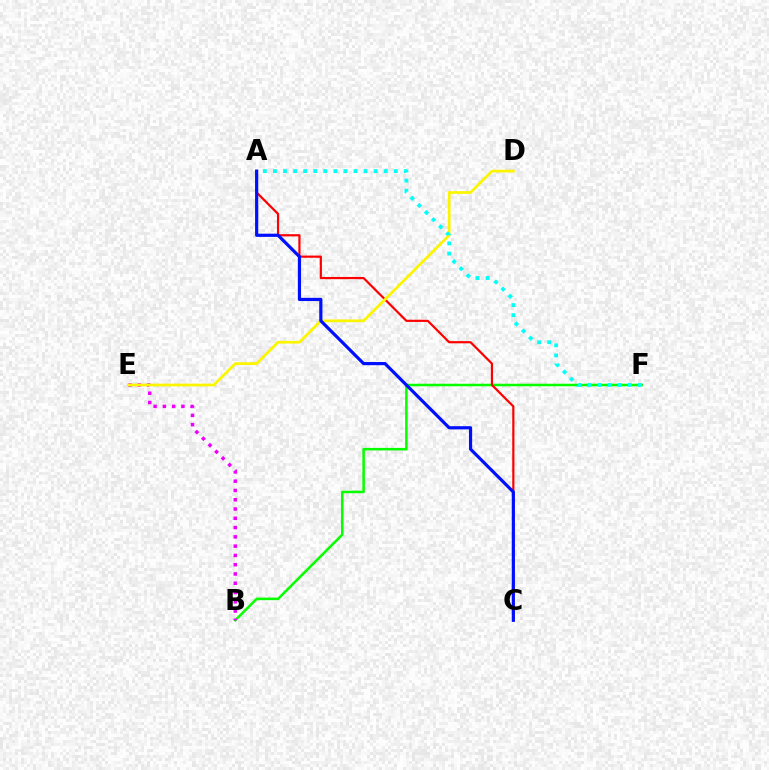{('B', 'F'): [{'color': '#08ff00', 'line_style': 'solid', 'thickness': 1.82}], ('A', 'C'): [{'color': '#ff0000', 'line_style': 'solid', 'thickness': 1.58}, {'color': '#0010ff', 'line_style': 'solid', 'thickness': 2.3}], ('B', 'E'): [{'color': '#ee00ff', 'line_style': 'dotted', 'thickness': 2.52}], ('D', 'E'): [{'color': '#fcf500', 'line_style': 'solid', 'thickness': 1.97}], ('A', 'F'): [{'color': '#00fff6', 'line_style': 'dotted', 'thickness': 2.74}]}